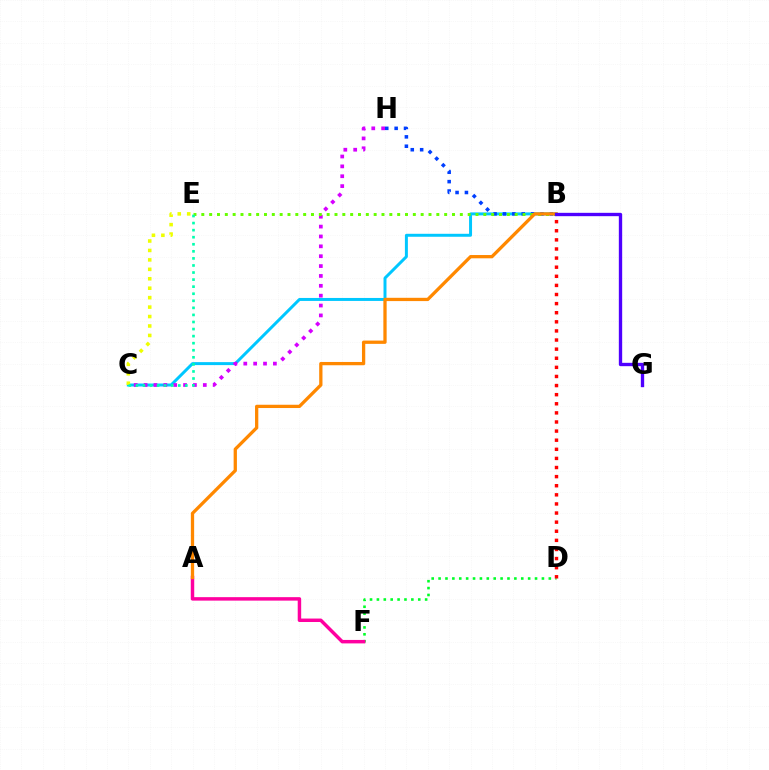{('B', 'C'): [{'color': '#00c7ff', 'line_style': 'solid', 'thickness': 2.14}], ('C', 'H'): [{'color': '#d600ff', 'line_style': 'dotted', 'thickness': 2.68}], ('B', 'H'): [{'color': '#003fff', 'line_style': 'dotted', 'thickness': 2.55}], ('D', 'F'): [{'color': '#00ff27', 'line_style': 'dotted', 'thickness': 1.87}], ('B', 'E'): [{'color': '#66ff00', 'line_style': 'dotted', 'thickness': 2.13}], ('C', 'E'): [{'color': '#eeff00', 'line_style': 'dotted', 'thickness': 2.57}, {'color': '#00ffaf', 'line_style': 'dotted', 'thickness': 1.92}], ('B', 'D'): [{'color': '#ff0000', 'line_style': 'dotted', 'thickness': 2.47}], ('A', 'F'): [{'color': '#ff00a0', 'line_style': 'solid', 'thickness': 2.49}], ('A', 'B'): [{'color': '#ff8800', 'line_style': 'solid', 'thickness': 2.36}], ('B', 'G'): [{'color': '#4f00ff', 'line_style': 'solid', 'thickness': 2.41}]}